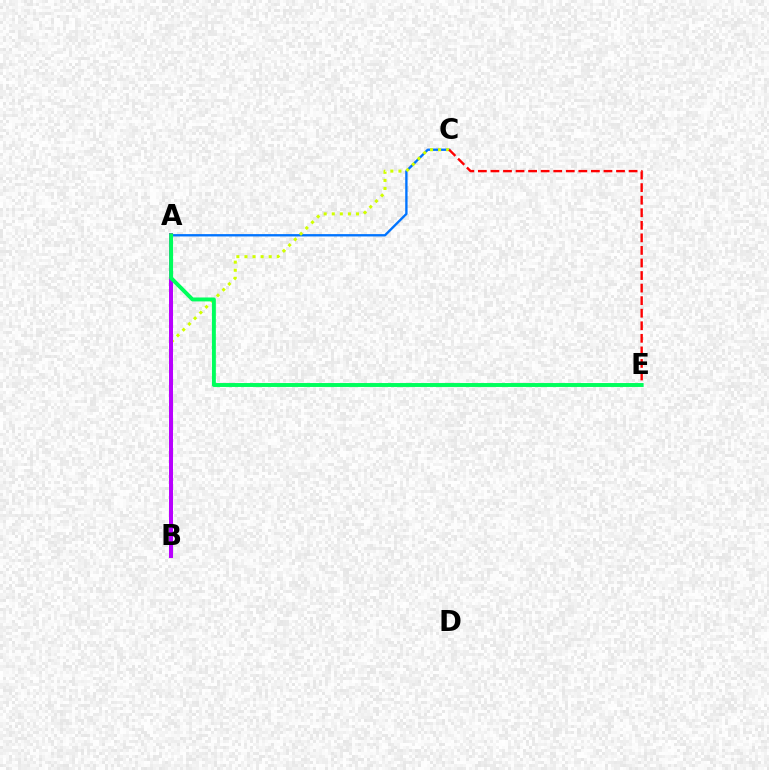{('A', 'C'): [{'color': '#0074ff', 'line_style': 'solid', 'thickness': 1.69}], ('B', 'C'): [{'color': '#d1ff00', 'line_style': 'dotted', 'thickness': 2.2}], ('A', 'B'): [{'color': '#b900ff', 'line_style': 'solid', 'thickness': 2.87}], ('C', 'E'): [{'color': '#ff0000', 'line_style': 'dashed', 'thickness': 1.71}], ('A', 'E'): [{'color': '#00ff5c', 'line_style': 'solid', 'thickness': 2.83}]}